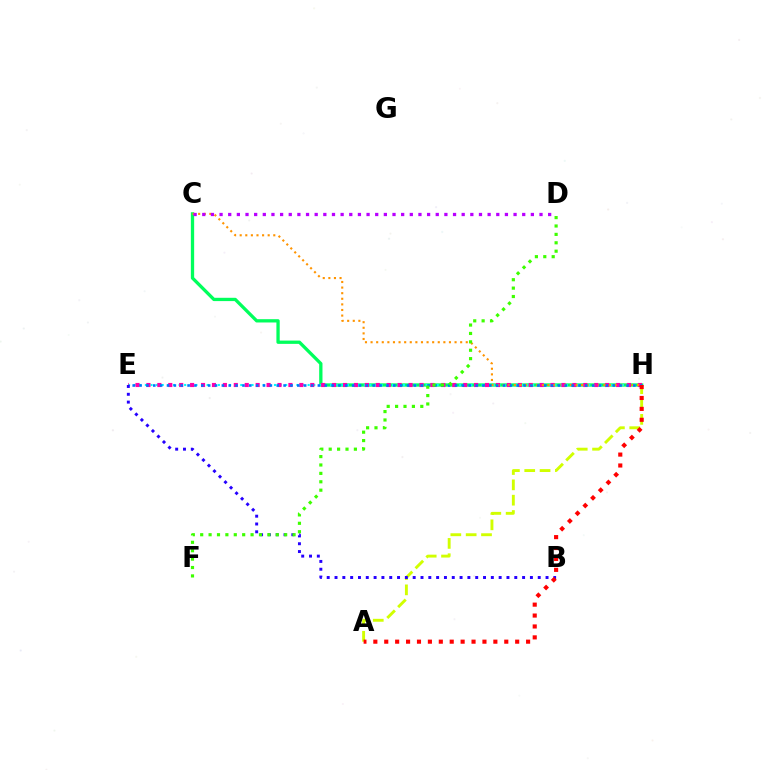{('A', 'H'): [{'color': '#d1ff00', 'line_style': 'dashed', 'thickness': 2.08}, {'color': '#ff0000', 'line_style': 'dotted', 'thickness': 2.96}], ('C', 'H'): [{'color': '#00ff5c', 'line_style': 'solid', 'thickness': 2.37}, {'color': '#ff9400', 'line_style': 'dotted', 'thickness': 1.52}], ('E', 'H'): [{'color': '#00fff6', 'line_style': 'dotted', 'thickness': 1.52}, {'color': '#ff00ac', 'line_style': 'dotted', 'thickness': 2.97}, {'color': '#0074ff', 'line_style': 'dotted', 'thickness': 1.86}], ('B', 'E'): [{'color': '#2500ff', 'line_style': 'dotted', 'thickness': 2.12}], ('D', 'F'): [{'color': '#3dff00', 'line_style': 'dotted', 'thickness': 2.28}], ('C', 'D'): [{'color': '#b900ff', 'line_style': 'dotted', 'thickness': 2.35}]}